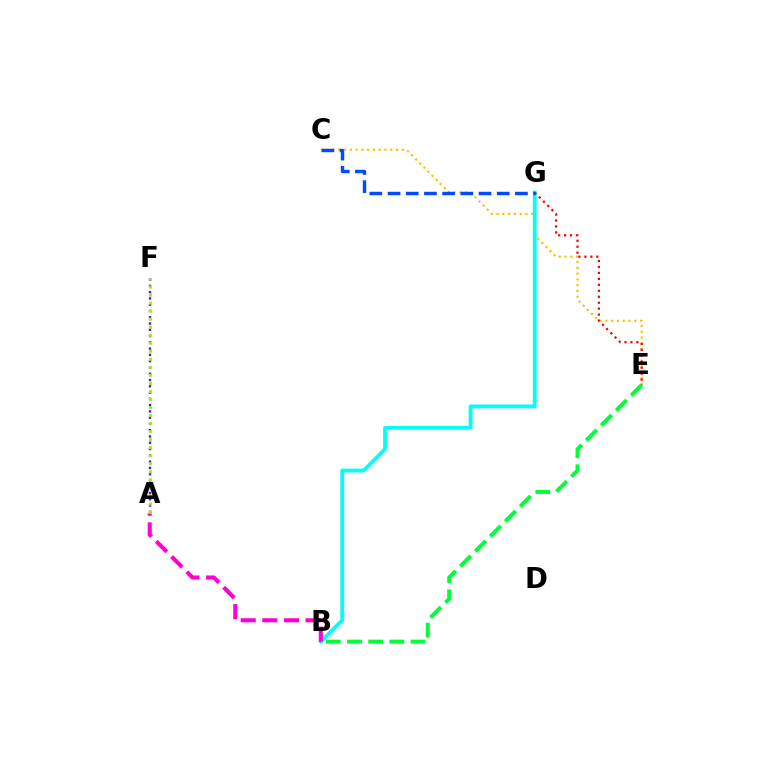{('C', 'E'): [{'color': '#ffbd00', 'line_style': 'dotted', 'thickness': 1.57}], ('B', 'G'): [{'color': '#00fff6', 'line_style': 'solid', 'thickness': 2.74}], ('A', 'F'): [{'color': '#7200ff', 'line_style': 'dotted', 'thickness': 1.71}, {'color': '#84ff00', 'line_style': 'dotted', 'thickness': 2.18}], ('E', 'G'): [{'color': '#ff0000', 'line_style': 'dotted', 'thickness': 1.62}], ('C', 'G'): [{'color': '#004bff', 'line_style': 'dashed', 'thickness': 2.47}], ('A', 'B'): [{'color': '#ff00cf', 'line_style': 'dashed', 'thickness': 2.94}], ('B', 'E'): [{'color': '#00ff39', 'line_style': 'dashed', 'thickness': 2.88}]}